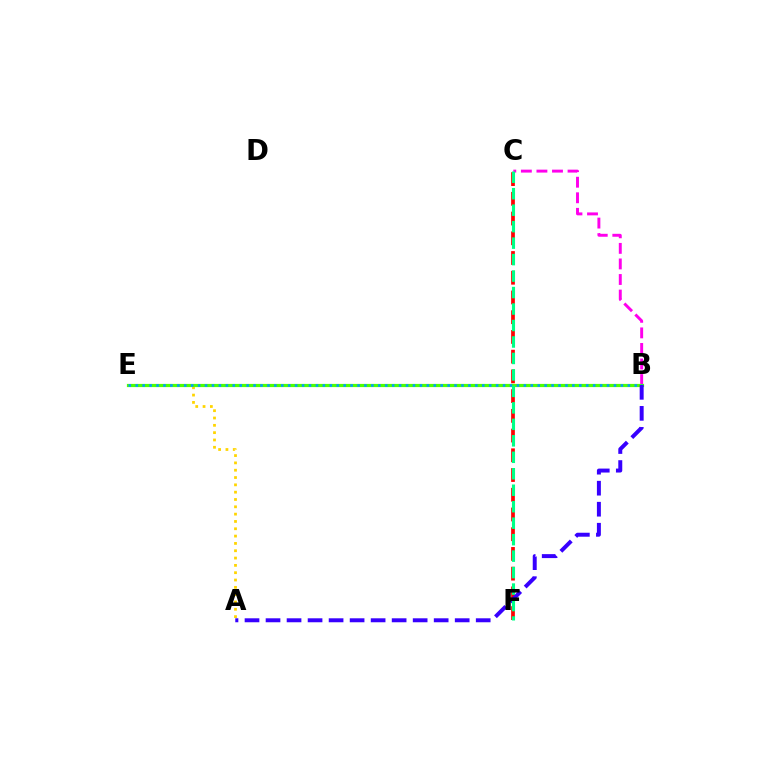{('C', 'F'): [{'color': '#ff0000', 'line_style': 'dashed', 'thickness': 2.68}, {'color': '#00ff86', 'line_style': 'dashed', 'thickness': 2.24}], ('B', 'C'): [{'color': '#ff00ed', 'line_style': 'dashed', 'thickness': 2.11}], ('A', 'E'): [{'color': '#ffd500', 'line_style': 'dotted', 'thickness': 1.99}], ('B', 'E'): [{'color': '#4fff00', 'line_style': 'solid', 'thickness': 2.31}, {'color': '#009eff', 'line_style': 'dotted', 'thickness': 1.88}], ('A', 'B'): [{'color': '#3700ff', 'line_style': 'dashed', 'thickness': 2.86}]}